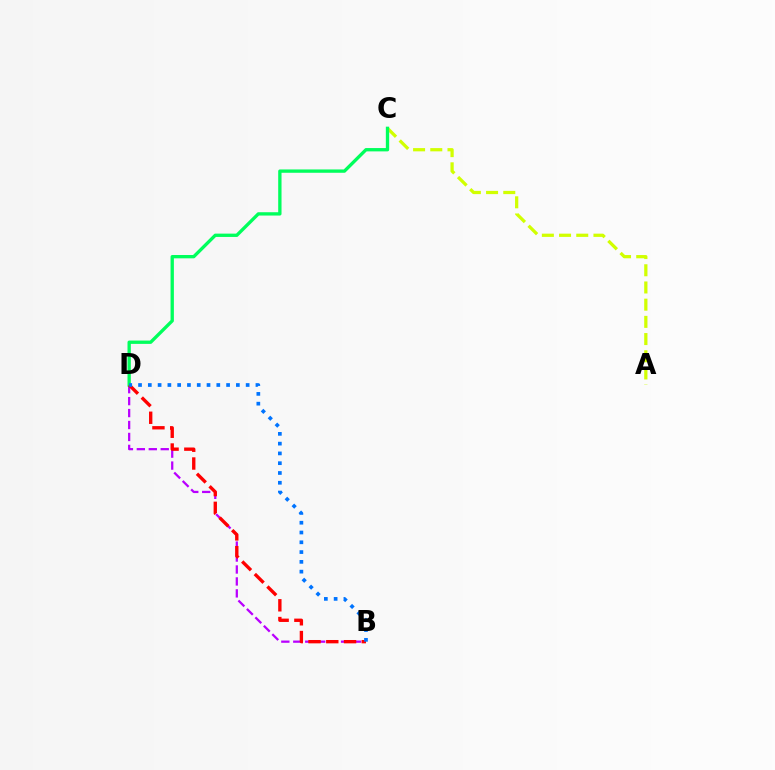{('B', 'D'): [{'color': '#b900ff', 'line_style': 'dashed', 'thickness': 1.62}, {'color': '#ff0000', 'line_style': 'dashed', 'thickness': 2.41}, {'color': '#0074ff', 'line_style': 'dotted', 'thickness': 2.66}], ('A', 'C'): [{'color': '#d1ff00', 'line_style': 'dashed', 'thickness': 2.34}], ('C', 'D'): [{'color': '#00ff5c', 'line_style': 'solid', 'thickness': 2.39}]}